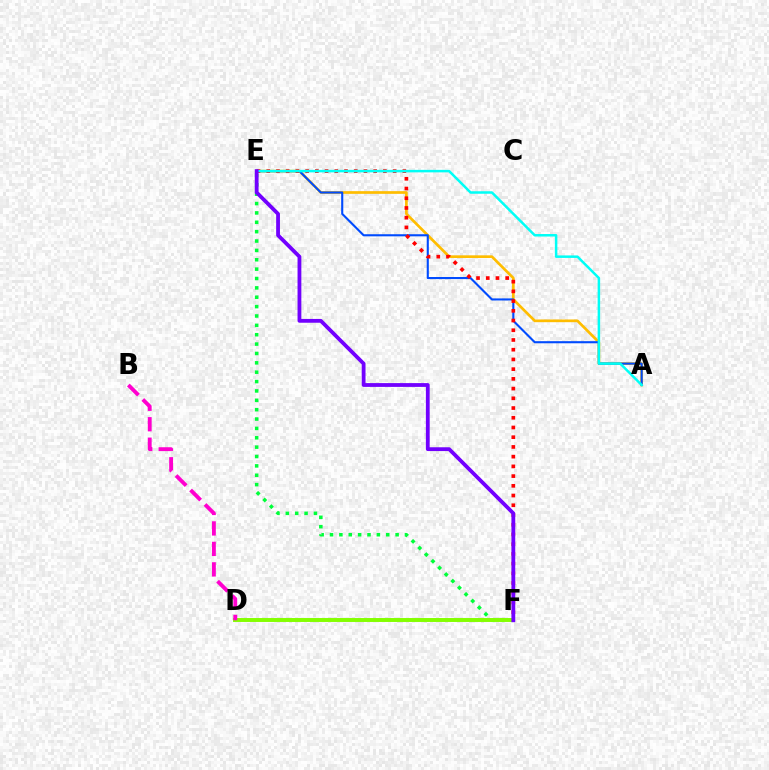{('E', 'F'): [{'color': '#00ff39', 'line_style': 'dotted', 'thickness': 2.55}, {'color': '#ff0000', 'line_style': 'dotted', 'thickness': 2.64}, {'color': '#7200ff', 'line_style': 'solid', 'thickness': 2.74}], ('A', 'E'): [{'color': '#ffbd00', 'line_style': 'solid', 'thickness': 1.94}, {'color': '#004bff', 'line_style': 'solid', 'thickness': 1.51}, {'color': '#00fff6', 'line_style': 'solid', 'thickness': 1.8}], ('D', 'F'): [{'color': '#84ff00', 'line_style': 'solid', 'thickness': 2.83}], ('B', 'D'): [{'color': '#ff00cf', 'line_style': 'dashed', 'thickness': 2.78}]}